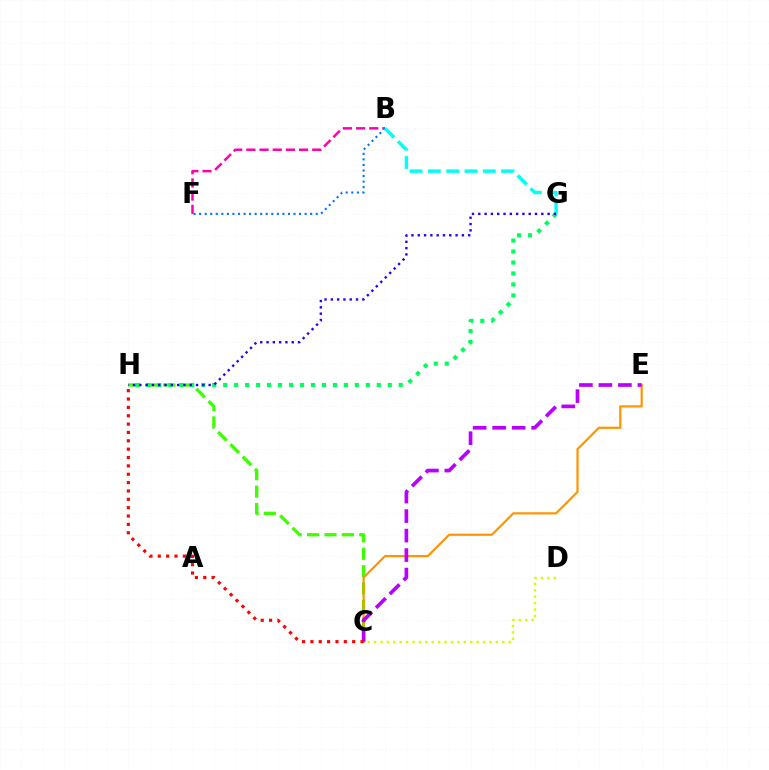{('B', 'F'): [{'color': '#ff00ac', 'line_style': 'dashed', 'thickness': 1.79}, {'color': '#0074ff', 'line_style': 'dotted', 'thickness': 1.51}], ('C', 'H'): [{'color': '#3dff00', 'line_style': 'dashed', 'thickness': 2.36}, {'color': '#ff0000', 'line_style': 'dotted', 'thickness': 2.27}], ('C', 'E'): [{'color': '#ff9400', 'line_style': 'solid', 'thickness': 1.57}, {'color': '#b900ff', 'line_style': 'dashed', 'thickness': 2.65}], ('G', 'H'): [{'color': '#00ff5c', 'line_style': 'dotted', 'thickness': 2.98}, {'color': '#2500ff', 'line_style': 'dotted', 'thickness': 1.71}], ('B', 'G'): [{'color': '#00fff6', 'line_style': 'dashed', 'thickness': 2.49}], ('C', 'D'): [{'color': '#d1ff00', 'line_style': 'dotted', 'thickness': 1.74}]}